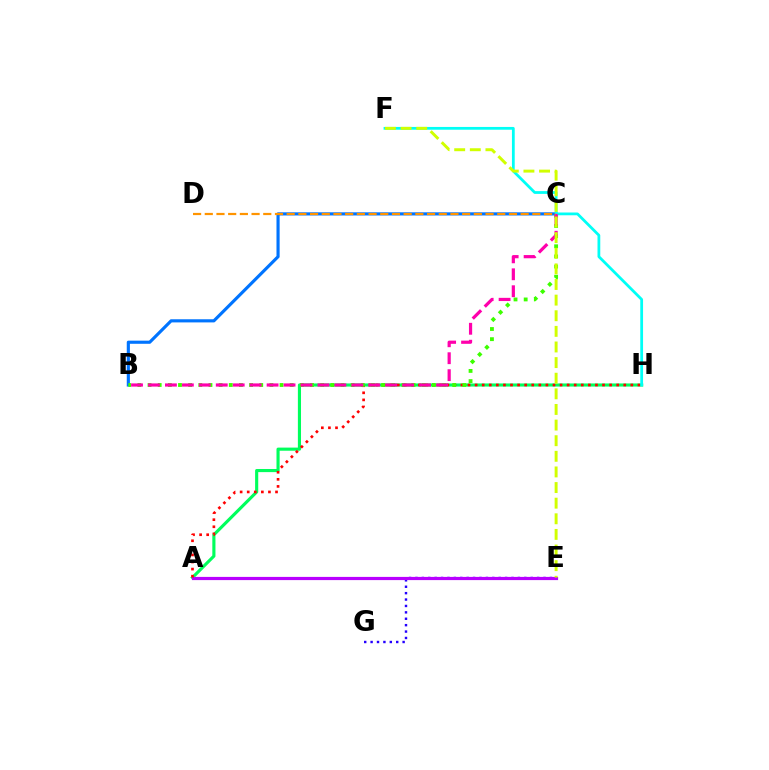{('E', 'G'): [{'color': '#2500ff', 'line_style': 'dotted', 'thickness': 1.74}], ('B', 'C'): [{'color': '#0074ff', 'line_style': 'solid', 'thickness': 2.26}, {'color': '#3dff00', 'line_style': 'dotted', 'thickness': 2.76}, {'color': '#ff00ac', 'line_style': 'dashed', 'thickness': 2.3}], ('A', 'H'): [{'color': '#00ff5c', 'line_style': 'solid', 'thickness': 2.25}, {'color': '#ff0000', 'line_style': 'dotted', 'thickness': 1.92}], ('A', 'E'): [{'color': '#b900ff', 'line_style': 'solid', 'thickness': 2.3}], ('F', 'H'): [{'color': '#00fff6', 'line_style': 'solid', 'thickness': 2.0}], ('E', 'F'): [{'color': '#d1ff00', 'line_style': 'dashed', 'thickness': 2.12}], ('C', 'D'): [{'color': '#ff9400', 'line_style': 'dashed', 'thickness': 1.59}]}